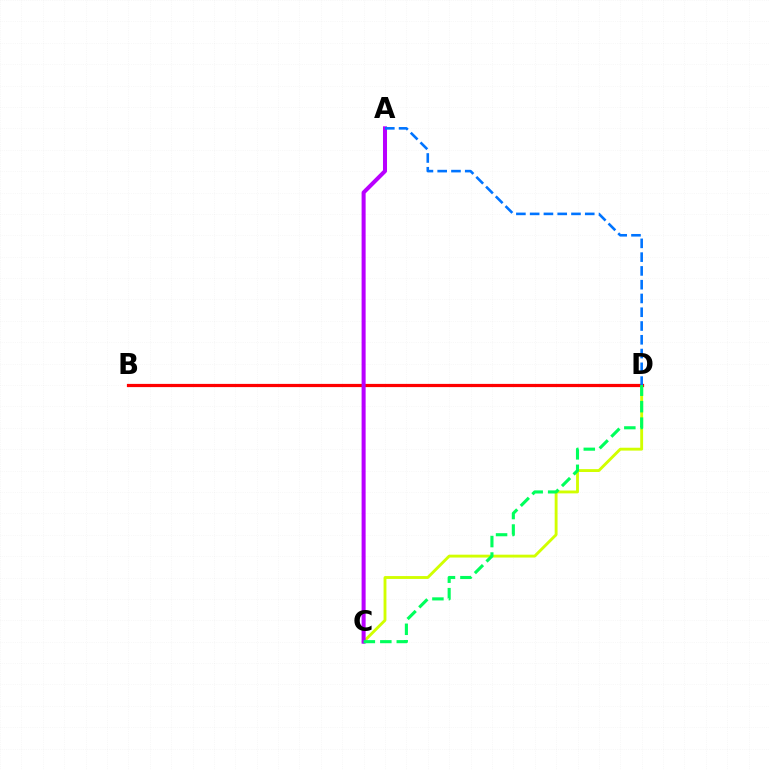{('C', 'D'): [{'color': '#d1ff00', 'line_style': 'solid', 'thickness': 2.07}, {'color': '#00ff5c', 'line_style': 'dashed', 'thickness': 2.24}], ('B', 'D'): [{'color': '#ff0000', 'line_style': 'solid', 'thickness': 2.31}], ('A', 'C'): [{'color': '#b900ff', 'line_style': 'solid', 'thickness': 2.9}], ('A', 'D'): [{'color': '#0074ff', 'line_style': 'dashed', 'thickness': 1.87}]}